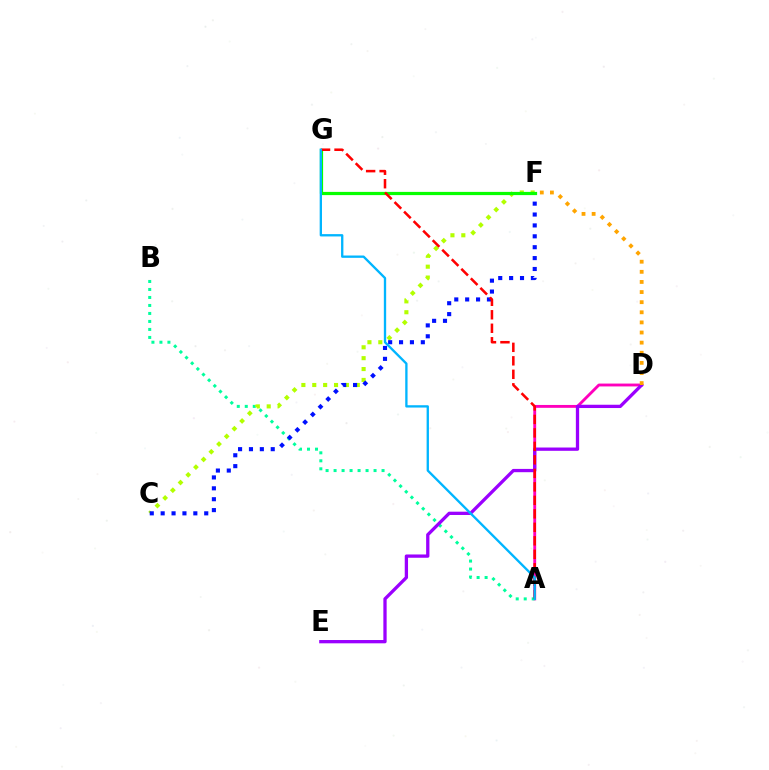{('A', 'D'): [{'color': '#ff00bd', 'line_style': 'solid', 'thickness': 2.06}], ('A', 'B'): [{'color': '#00ff9d', 'line_style': 'dotted', 'thickness': 2.17}], ('C', 'F'): [{'color': '#b3ff00', 'line_style': 'dotted', 'thickness': 2.96}, {'color': '#0010ff', 'line_style': 'dotted', 'thickness': 2.96}], ('D', 'E'): [{'color': '#9b00ff', 'line_style': 'solid', 'thickness': 2.37}], ('F', 'G'): [{'color': '#08ff00', 'line_style': 'solid', 'thickness': 2.31}], ('D', 'F'): [{'color': '#ffa500', 'line_style': 'dotted', 'thickness': 2.75}], ('A', 'G'): [{'color': '#ff0000', 'line_style': 'dashed', 'thickness': 1.83}, {'color': '#00b5ff', 'line_style': 'solid', 'thickness': 1.67}]}